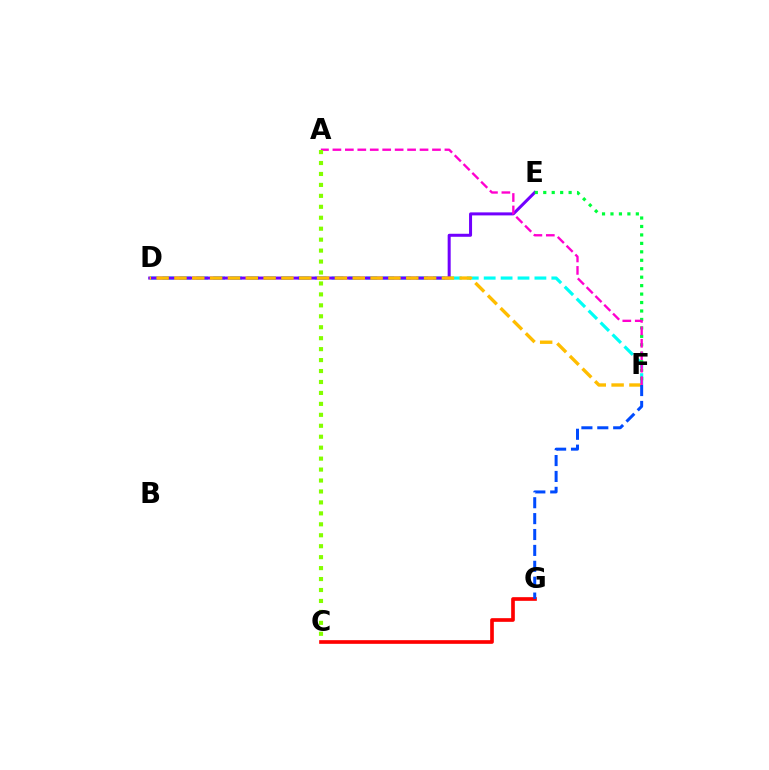{('D', 'F'): [{'color': '#00fff6', 'line_style': 'dashed', 'thickness': 2.3}, {'color': '#ffbd00', 'line_style': 'dashed', 'thickness': 2.42}], ('D', 'E'): [{'color': '#7200ff', 'line_style': 'solid', 'thickness': 2.17}], ('C', 'G'): [{'color': '#ff0000', 'line_style': 'solid', 'thickness': 2.64}], ('E', 'F'): [{'color': '#00ff39', 'line_style': 'dotted', 'thickness': 2.3}], ('F', 'G'): [{'color': '#004bff', 'line_style': 'dashed', 'thickness': 2.16}], ('A', 'F'): [{'color': '#ff00cf', 'line_style': 'dashed', 'thickness': 1.69}], ('A', 'C'): [{'color': '#84ff00', 'line_style': 'dotted', 'thickness': 2.97}]}